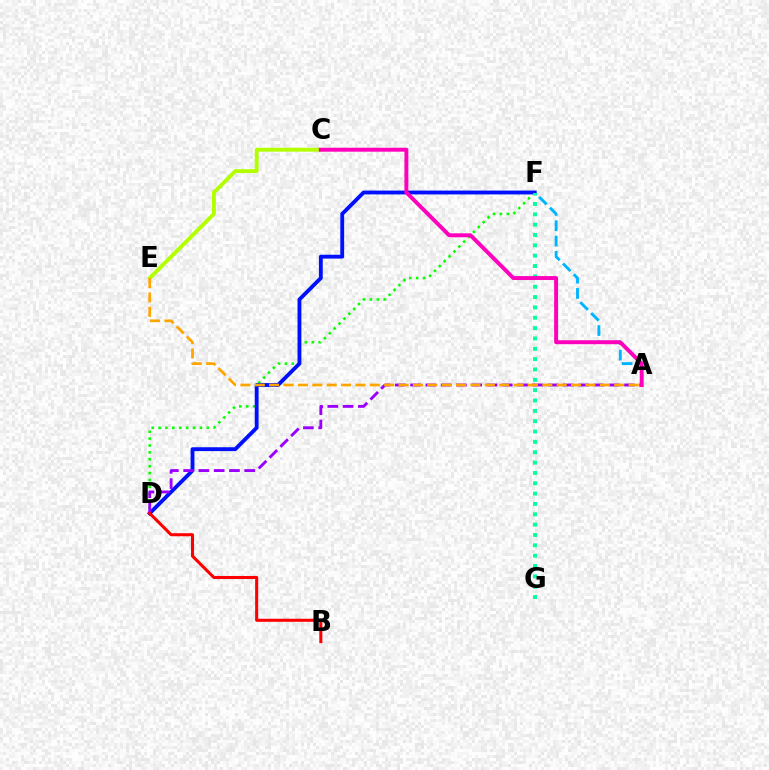{('A', 'F'): [{'color': '#00b5ff', 'line_style': 'dashed', 'thickness': 2.08}], ('D', 'F'): [{'color': '#08ff00', 'line_style': 'dotted', 'thickness': 1.87}, {'color': '#0010ff', 'line_style': 'solid', 'thickness': 2.77}], ('F', 'G'): [{'color': '#00ff9d', 'line_style': 'dotted', 'thickness': 2.81}], ('C', 'E'): [{'color': '#b3ff00', 'line_style': 'solid', 'thickness': 2.78}], ('A', 'D'): [{'color': '#9b00ff', 'line_style': 'dashed', 'thickness': 2.07}], ('B', 'D'): [{'color': '#ff0000', 'line_style': 'solid', 'thickness': 2.2}], ('A', 'E'): [{'color': '#ffa500', 'line_style': 'dashed', 'thickness': 1.95}], ('A', 'C'): [{'color': '#ff00bd', 'line_style': 'solid', 'thickness': 2.84}]}